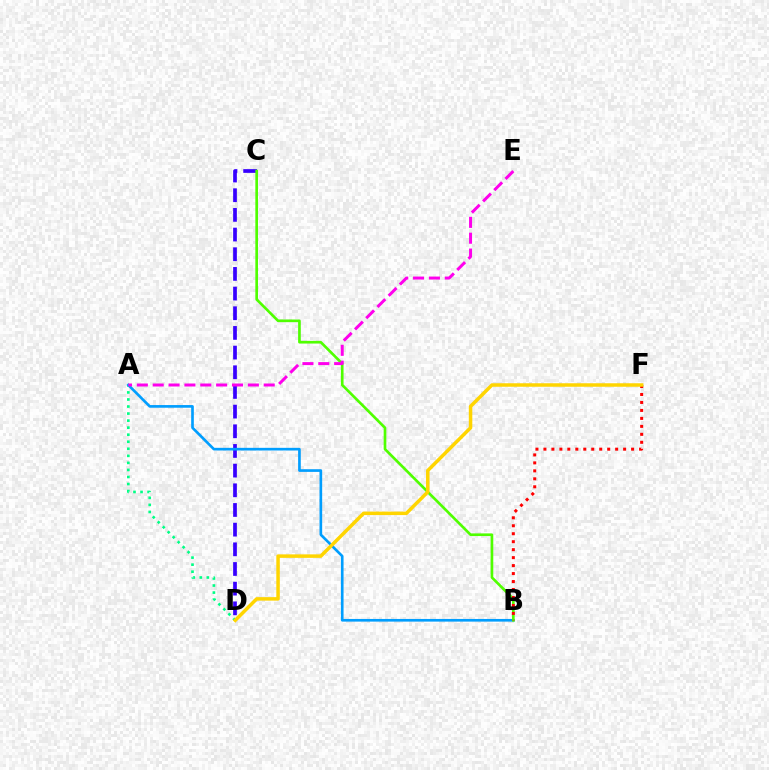{('A', 'D'): [{'color': '#00ff86', 'line_style': 'dotted', 'thickness': 1.91}], ('C', 'D'): [{'color': '#3700ff', 'line_style': 'dashed', 'thickness': 2.67}], ('A', 'B'): [{'color': '#009eff', 'line_style': 'solid', 'thickness': 1.92}], ('B', 'C'): [{'color': '#4fff00', 'line_style': 'solid', 'thickness': 1.92}], ('B', 'F'): [{'color': '#ff0000', 'line_style': 'dotted', 'thickness': 2.17}], ('A', 'E'): [{'color': '#ff00ed', 'line_style': 'dashed', 'thickness': 2.15}], ('D', 'F'): [{'color': '#ffd500', 'line_style': 'solid', 'thickness': 2.51}]}